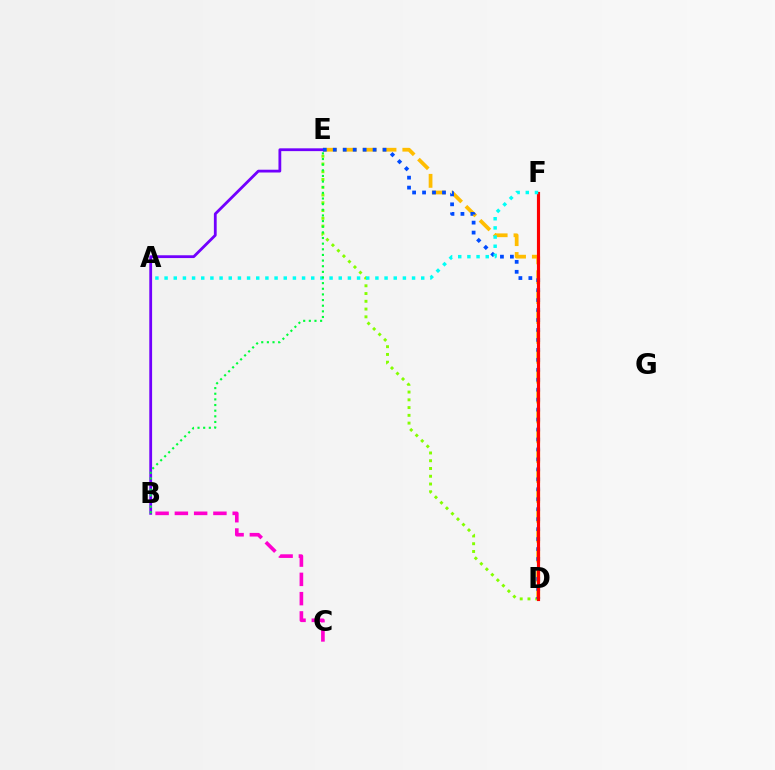{('D', 'E'): [{'color': '#84ff00', 'line_style': 'dotted', 'thickness': 2.11}, {'color': '#ffbd00', 'line_style': 'dashed', 'thickness': 2.7}, {'color': '#004bff', 'line_style': 'dotted', 'thickness': 2.71}], ('B', 'E'): [{'color': '#7200ff', 'line_style': 'solid', 'thickness': 2.01}, {'color': '#00ff39', 'line_style': 'dotted', 'thickness': 1.53}], ('B', 'C'): [{'color': '#ff00cf', 'line_style': 'dashed', 'thickness': 2.62}], ('D', 'F'): [{'color': '#ff0000', 'line_style': 'solid', 'thickness': 2.26}], ('A', 'F'): [{'color': '#00fff6', 'line_style': 'dotted', 'thickness': 2.49}]}